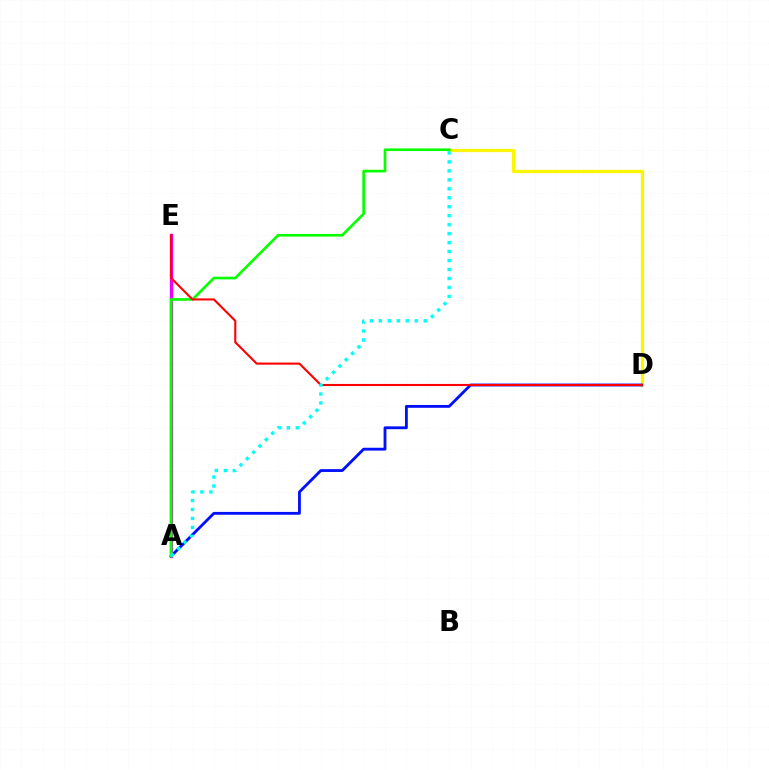{('C', 'D'): [{'color': '#fcf500', 'line_style': 'solid', 'thickness': 2.35}], ('A', 'D'): [{'color': '#0010ff', 'line_style': 'solid', 'thickness': 2.04}], ('A', 'E'): [{'color': '#ee00ff', 'line_style': 'solid', 'thickness': 2.39}], ('A', 'C'): [{'color': '#08ff00', 'line_style': 'solid', 'thickness': 1.92}, {'color': '#00fff6', 'line_style': 'dotted', 'thickness': 2.44}], ('D', 'E'): [{'color': '#ff0000', 'line_style': 'solid', 'thickness': 1.51}]}